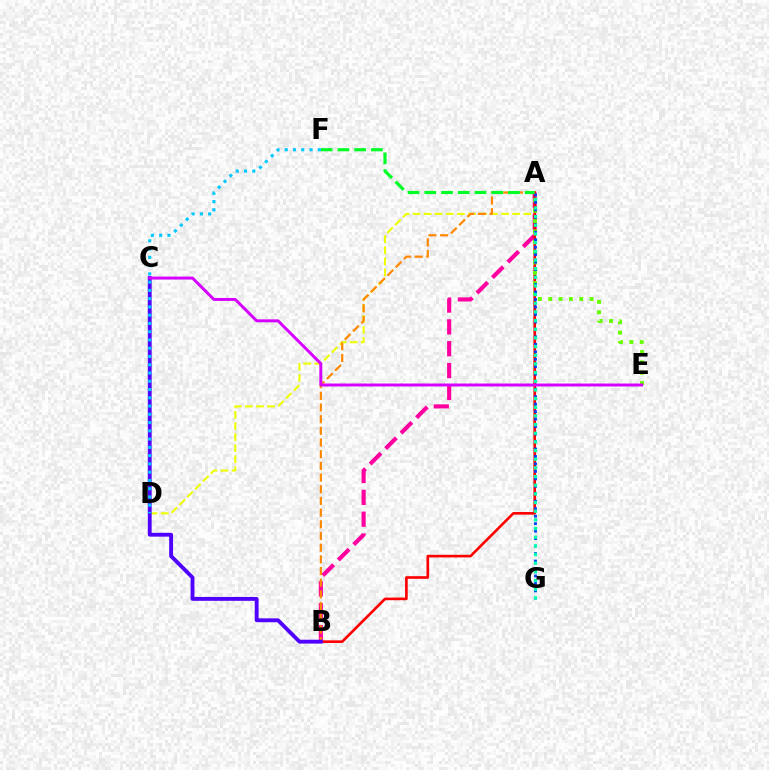{('A', 'D'): [{'color': '#eeff00', 'line_style': 'dashed', 'thickness': 1.5}], ('A', 'B'): [{'color': '#ff00a0', 'line_style': 'dashed', 'thickness': 2.97}, {'color': '#ff0000', 'line_style': 'solid', 'thickness': 1.9}, {'color': '#ff8800', 'line_style': 'dashed', 'thickness': 1.59}], ('A', 'E'): [{'color': '#66ff00', 'line_style': 'dotted', 'thickness': 2.81}], ('A', 'G'): [{'color': '#003fff', 'line_style': 'dotted', 'thickness': 2.03}, {'color': '#00ffaf', 'line_style': 'dotted', 'thickness': 2.35}], ('B', 'C'): [{'color': '#4f00ff', 'line_style': 'solid', 'thickness': 2.78}], ('A', 'F'): [{'color': '#00ff27', 'line_style': 'dashed', 'thickness': 2.27}], ('D', 'F'): [{'color': '#00c7ff', 'line_style': 'dotted', 'thickness': 2.24}], ('C', 'E'): [{'color': '#d600ff', 'line_style': 'solid', 'thickness': 2.13}]}